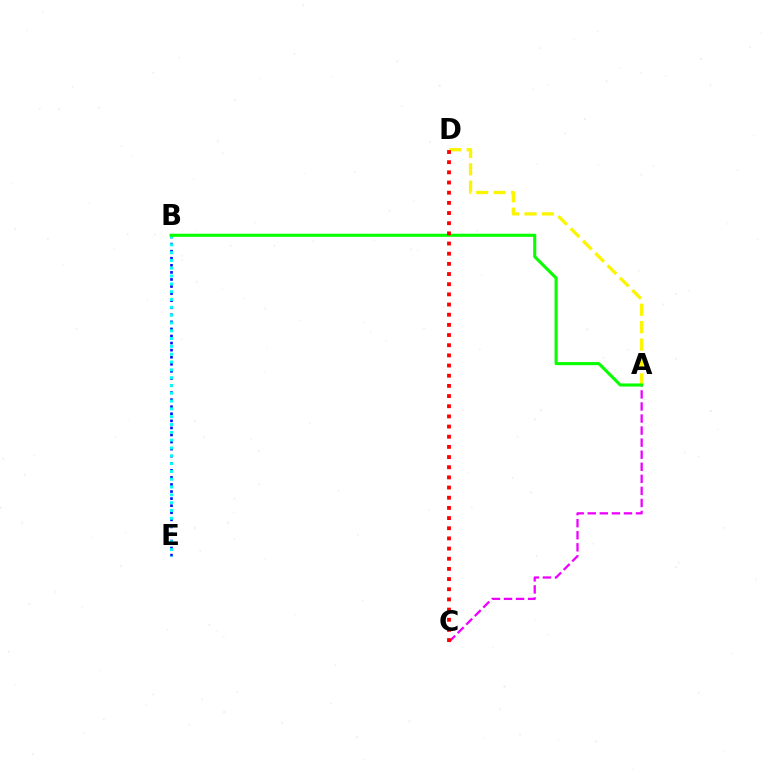{('A', 'C'): [{'color': '#ee00ff', 'line_style': 'dashed', 'thickness': 1.64}], ('A', 'D'): [{'color': '#fcf500', 'line_style': 'dashed', 'thickness': 2.37}], ('B', 'E'): [{'color': '#0010ff', 'line_style': 'dotted', 'thickness': 1.92}, {'color': '#00fff6', 'line_style': 'dotted', 'thickness': 2.12}], ('A', 'B'): [{'color': '#08ff00', 'line_style': 'solid', 'thickness': 2.23}], ('C', 'D'): [{'color': '#ff0000', 'line_style': 'dotted', 'thickness': 2.76}]}